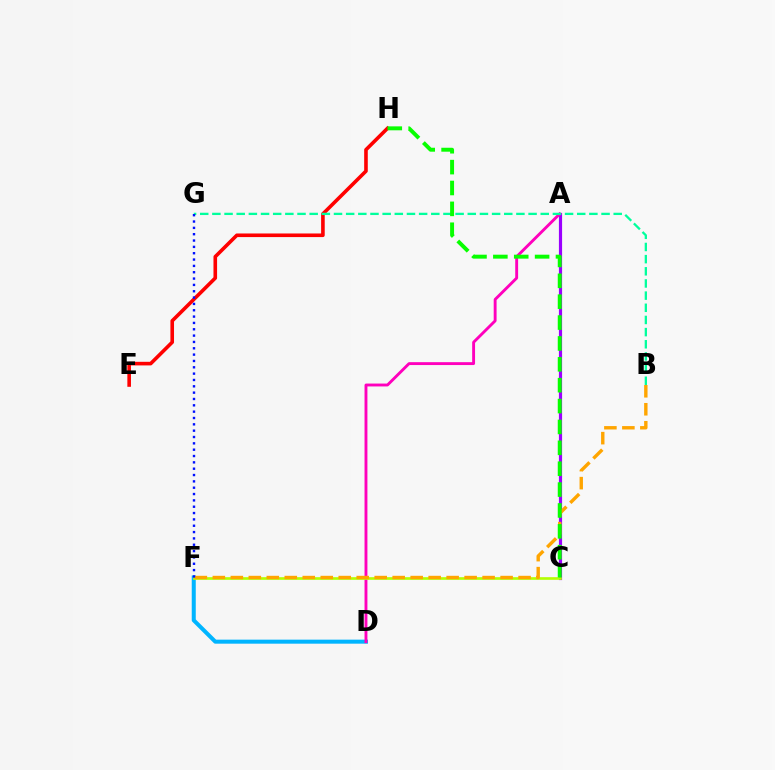{('E', 'H'): [{'color': '#ff0000', 'line_style': 'solid', 'thickness': 2.6}], ('A', 'C'): [{'color': '#9b00ff', 'line_style': 'solid', 'thickness': 2.28}], ('D', 'F'): [{'color': '#00b5ff', 'line_style': 'solid', 'thickness': 2.9}], ('A', 'D'): [{'color': '#ff00bd', 'line_style': 'solid', 'thickness': 2.08}], ('B', 'G'): [{'color': '#00ff9d', 'line_style': 'dashed', 'thickness': 1.65}], ('C', 'F'): [{'color': '#b3ff00', 'line_style': 'solid', 'thickness': 1.91}], ('B', 'F'): [{'color': '#ffa500', 'line_style': 'dashed', 'thickness': 2.44}], ('C', 'H'): [{'color': '#08ff00', 'line_style': 'dashed', 'thickness': 2.84}], ('F', 'G'): [{'color': '#0010ff', 'line_style': 'dotted', 'thickness': 1.72}]}